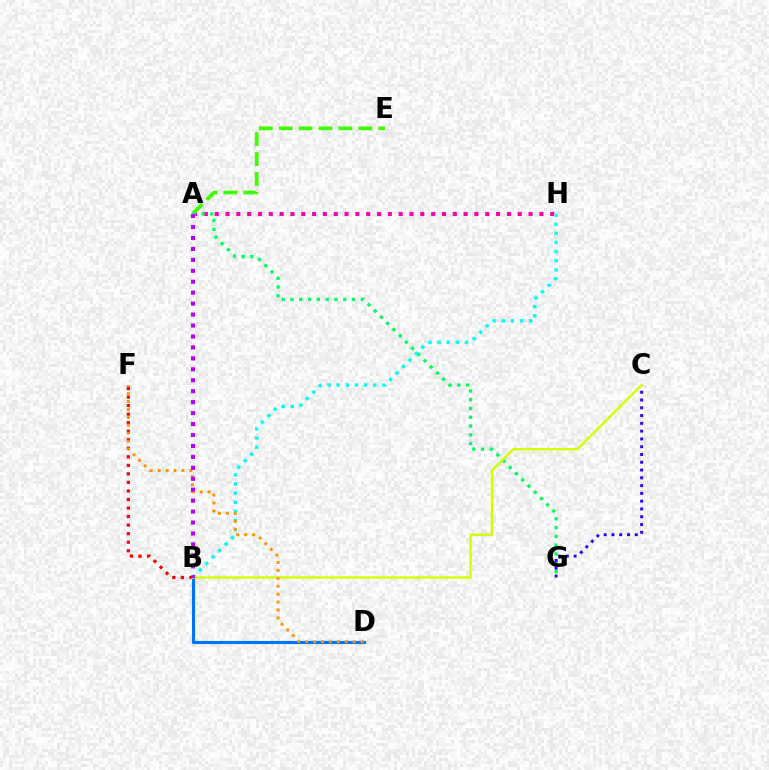{('B', 'F'): [{'color': '#ff0000', 'line_style': 'dotted', 'thickness': 2.32}], ('A', 'H'): [{'color': '#ff00ac', 'line_style': 'dotted', 'thickness': 2.94}], ('B', 'D'): [{'color': '#0074ff', 'line_style': 'solid', 'thickness': 2.25}], ('A', 'E'): [{'color': '#3dff00', 'line_style': 'dashed', 'thickness': 2.7}], ('A', 'G'): [{'color': '#00ff5c', 'line_style': 'dotted', 'thickness': 2.39}], ('C', 'G'): [{'color': '#2500ff', 'line_style': 'dotted', 'thickness': 2.11}], ('B', 'H'): [{'color': '#00fff6', 'line_style': 'dotted', 'thickness': 2.48}], ('B', 'C'): [{'color': '#d1ff00', 'line_style': 'solid', 'thickness': 1.7}], ('D', 'F'): [{'color': '#ff9400', 'line_style': 'dotted', 'thickness': 2.16}], ('A', 'B'): [{'color': '#b900ff', 'line_style': 'dotted', 'thickness': 2.97}]}